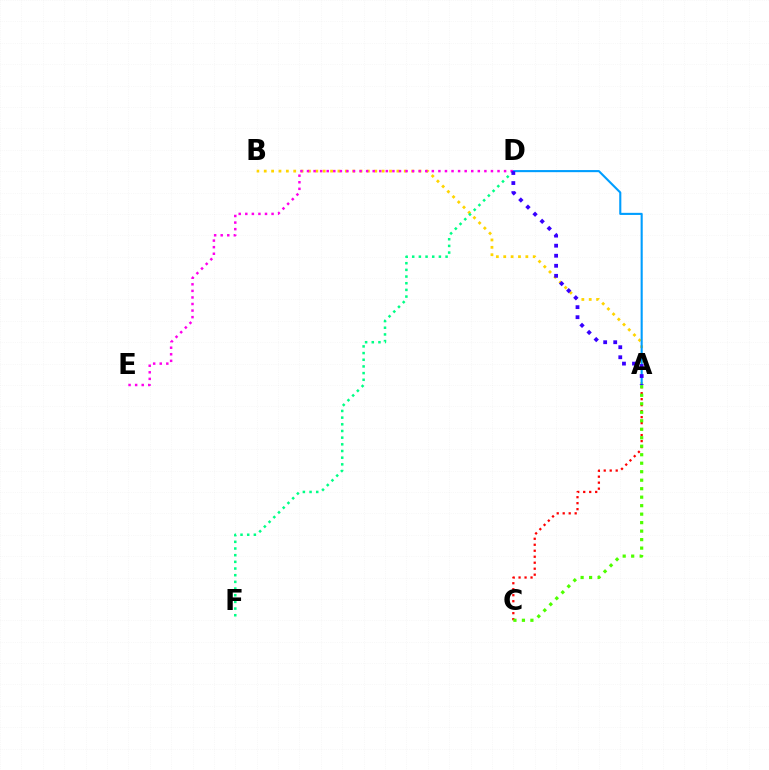{('A', 'B'): [{'color': '#ffd500', 'line_style': 'dotted', 'thickness': 2.0}], ('D', 'F'): [{'color': '#00ff86', 'line_style': 'dotted', 'thickness': 1.81}], ('A', 'D'): [{'color': '#009eff', 'line_style': 'solid', 'thickness': 1.52}, {'color': '#3700ff', 'line_style': 'dotted', 'thickness': 2.73}], ('D', 'E'): [{'color': '#ff00ed', 'line_style': 'dotted', 'thickness': 1.78}], ('A', 'C'): [{'color': '#ff0000', 'line_style': 'dotted', 'thickness': 1.63}, {'color': '#4fff00', 'line_style': 'dotted', 'thickness': 2.31}]}